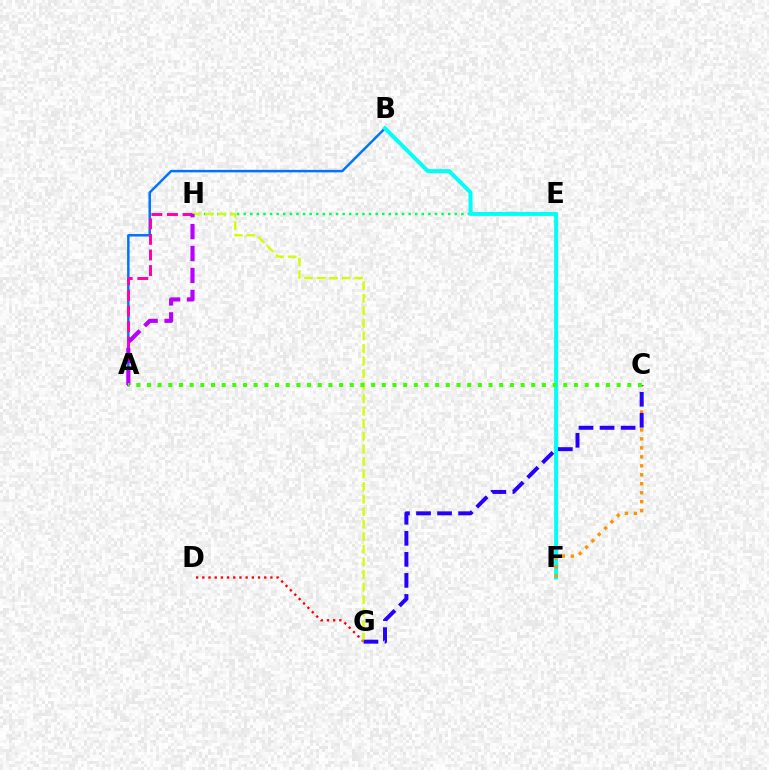{('A', 'B'): [{'color': '#0074ff', 'line_style': 'solid', 'thickness': 1.79}], ('E', 'H'): [{'color': '#00ff5c', 'line_style': 'dotted', 'thickness': 1.79}], ('D', 'G'): [{'color': '#ff0000', 'line_style': 'dotted', 'thickness': 1.68}], ('A', 'H'): [{'color': '#ff00ac', 'line_style': 'dashed', 'thickness': 2.12}, {'color': '#b900ff', 'line_style': 'dashed', 'thickness': 2.98}], ('B', 'F'): [{'color': '#00fff6', 'line_style': 'solid', 'thickness': 2.88}], ('G', 'H'): [{'color': '#d1ff00', 'line_style': 'dashed', 'thickness': 1.71}], ('C', 'F'): [{'color': '#ff9400', 'line_style': 'dotted', 'thickness': 2.44}], ('C', 'G'): [{'color': '#2500ff', 'line_style': 'dashed', 'thickness': 2.86}], ('A', 'C'): [{'color': '#3dff00', 'line_style': 'dotted', 'thickness': 2.9}]}